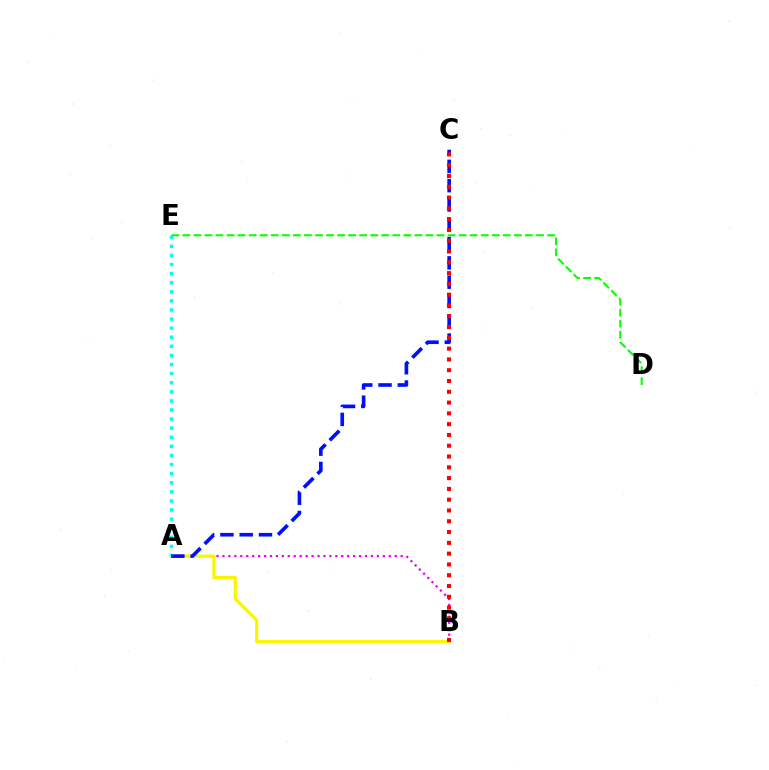{('A', 'B'): [{'color': '#ee00ff', 'line_style': 'dotted', 'thickness': 1.61}, {'color': '#fcf500', 'line_style': 'solid', 'thickness': 2.31}], ('A', 'E'): [{'color': '#00fff6', 'line_style': 'dotted', 'thickness': 2.47}], ('A', 'C'): [{'color': '#0010ff', 'line_style': 'dashed', 'thickness': 2.62}], ('D', 'E'): [{'color': '#08ff00', 'line_style': 'dashed', 'thickness': 1.5}], ('B', 'C'): [{'color': '#ff0000', 'line_style': 'dotted', 'thickness': 2.93}]}